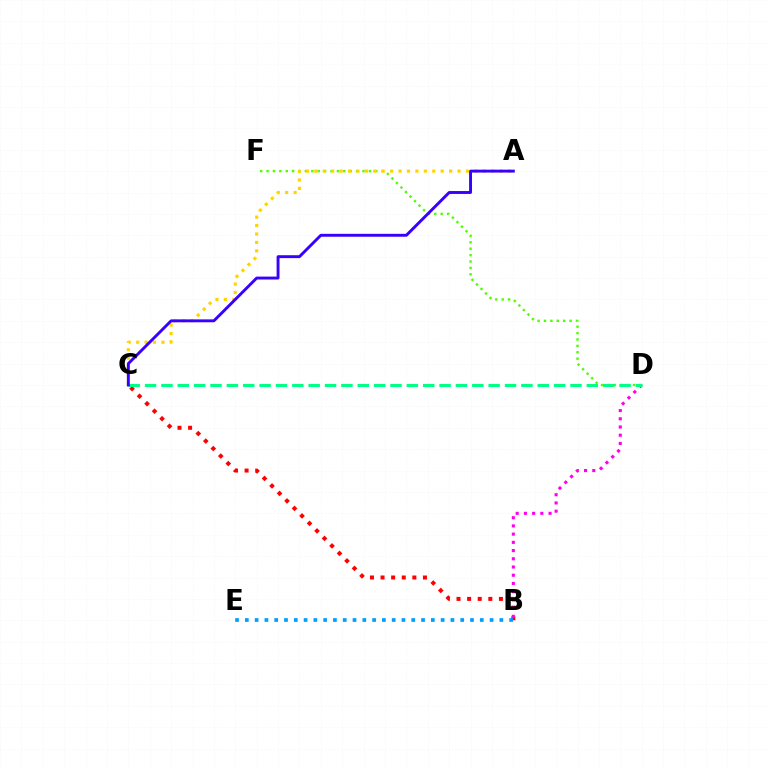{('B', 'C'): [{'color': '#ff0000', 'line_style': 'dotted', 'thickness': 2.88}], ('D', 'F'): [{'color': '#4fff00', 'line_style': 'dotted', 'thickness': 1.74}], ('B', 'D'): [{'color': '#ff00ed', 'line_style': 'dotted', 'thickness': 2.23}], ('B', 'E'): [{'color': '#009eff', 'line_style': 'dotted', 'thickness': 2.66}], ('A', 'C'): [{'color': '#ffd500', 'line_style': 'dotted', 'thickness': 2.29}, {'color': '#3700ff', 'line_style': 'solid', 'thickness': 2.09}], ('C', 'D'): [{'color': '#00ff86', 'line_style': 'dashed', 'thickness': 2.22}]}